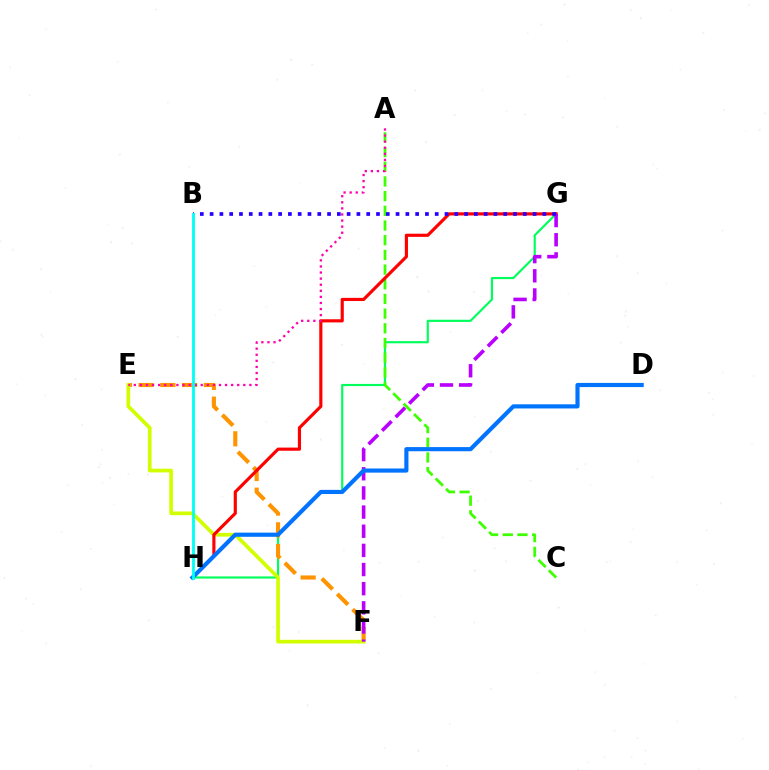{('G', 'H'): [{'color': '#00ff5c', 'line_style': 'solid', 'thickness': 1.56}, {'color': '#ff0000', 'line_style': 'solid', 'thickness': 2.27}], ('E', 'F'): [{'color': '#ff9400', 'line_style': 'dashed', 'thickness': 2.95}, {'color': '#d1ff00', 'line_style': 'solid', 'thickness': 2.66}], ('A', 'C'): [{'color': '#3dff00', 'line_style': 'dashed', 'thickness': 2.0}], ('F', 'G'): [{'color': '#b900ff', 'line_style': 'dashed', 'thickness': 2.6}], ('B', 'G'): [{'color': '#2500ff', 'line_style': 'dotted', 'thickness': 2.66}], ('A', 'E'): [{'color': '#ff00ac', 'line_style': 'dotted', 'thickness': 1.65}], ('D', 'H'): [{'color': '#0074ff', 'line_style': 'solid', 'thickness': 2.99}], ('B', 'H'): [{'color': '#00fff6', 'line_style': 'solid', 'thickness': 2.04}]}